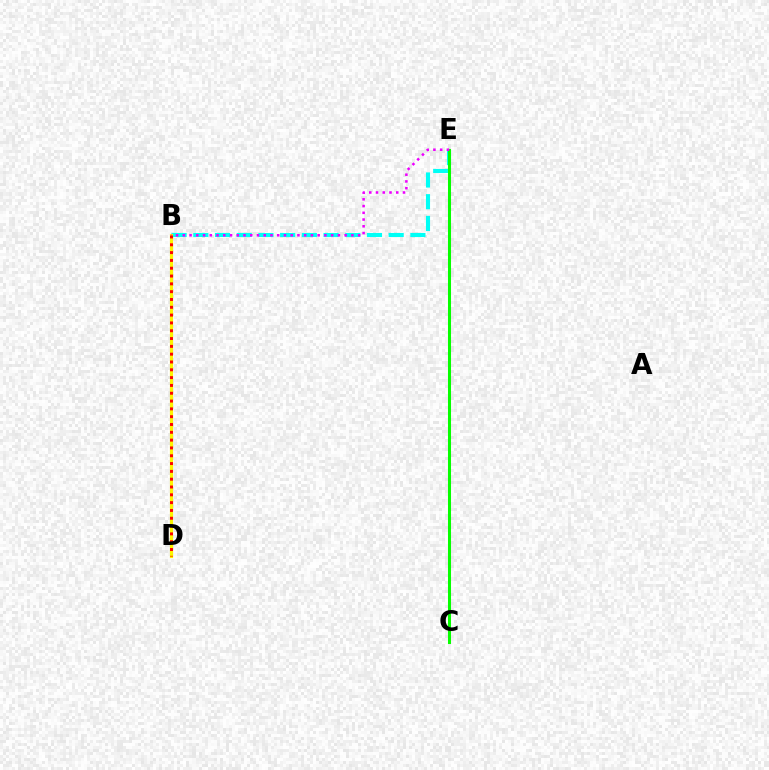{('B', 'E'): [{'color': '#00fff6', 'line_style': 'dashed', 'thickness': 2.95}, {'color': '#ee00ff', 'line_style': 'dotted', 'thickness': 1.83}], ('B', 'D'): [{'color': '#0010ff', 'line_style': 'solid', 'thickness': 2.17}, {'color': '#fcf500', 'line_style': 'solid', 'thickness': 2.28}, {'color': '#ff0000', 'line_style': 'dotted', 'thickness': 2.12}], ('C', 'E'): [{'color': '#08ff00', 'line_style': 'solid', 'thickness': 2.19}]}